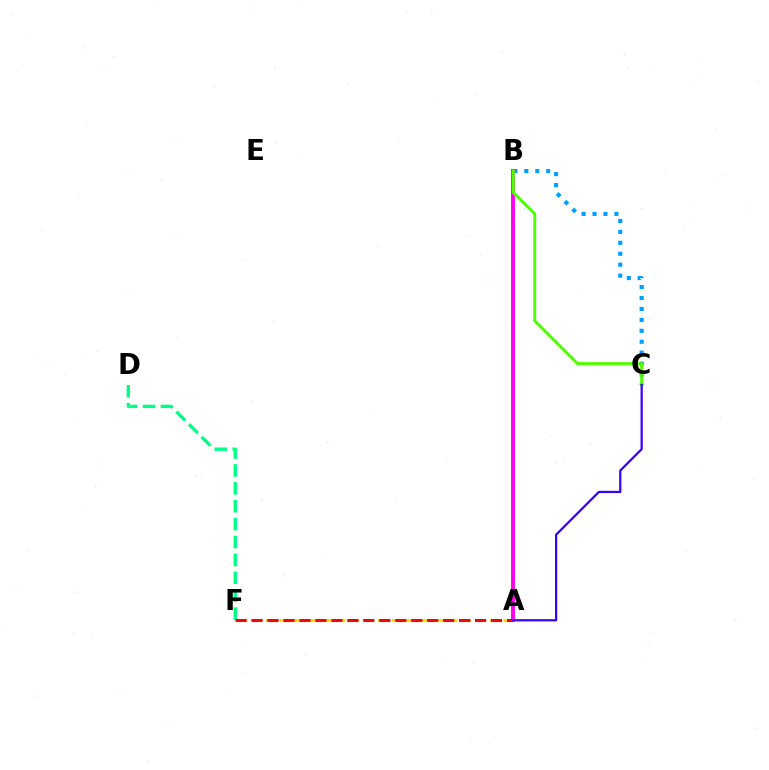{('B', 'C'): [{'color': '#009eff', 'line_style': 'dotted', 'thickness': 2.97}, {'color': '#4fff00', 'line_style': 'solid', 'thickness': 2.11}], ('A', 'B'): [{'color': '#ff00ed', 'line_style': 'solid', 'thickness': 2.79}], ('D', 'F'): [{'color': '#00ff86', 'line_style': 'dashed', 'thickness': 2.43}], ('A', 'F'): [{'color': '#ffd500', 'line_style': 'dashed', 'thickness': 1.9}, {'color': '#ff0000', 'line_style': 'dashed', 'thickness': 2.17}], ('A', 'C'): [{'color': '#3700ff', 'line_style': 'solid', 'thickness': 1.61}]}